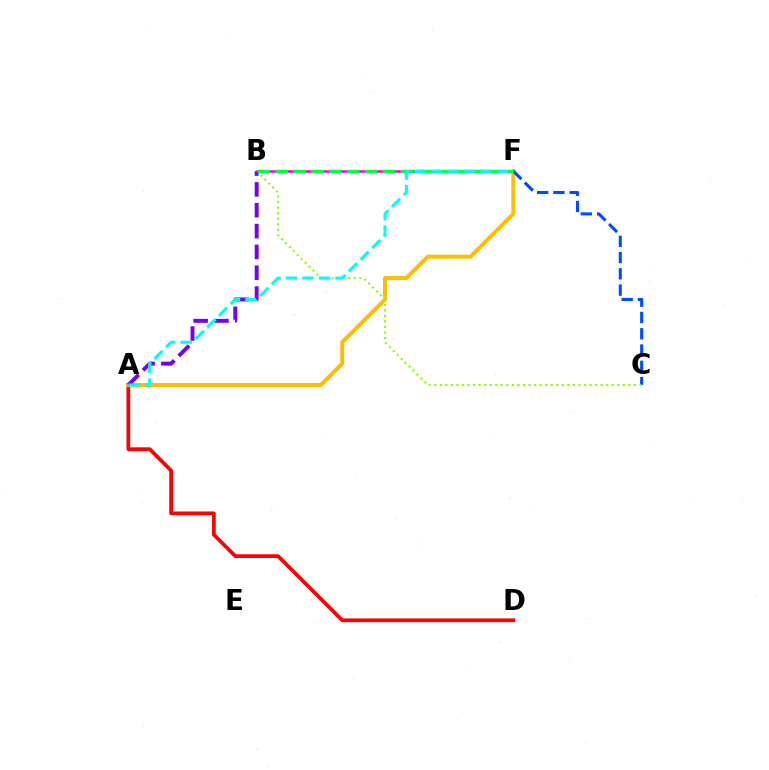{('A', 'D'): [{'color': '#ff0000', 'line_style': 'solid', 'thickness': 2.69}], ('A', 'F'): [{'color': '#ffbd00', 'line_style': 'solid', 'thickness': 2.87}, {'color': '#00fff6', 'line_style': 'dashed', 'thickness': 2.24}], ('B', 'F'): [{'color': '#ff00cf', 'line_style': 'solid', 'thickness': 1.81}, {'color': '#00ff39', 'line_style': 'dashed', 'thickness': 2.43}], ('C', 'F'): [{'color': '#004bff', 'line_style': 'dashed', 'thickness': 2.21}], ('B', 'C'): [{'color': '#84ff00', 'line_style': 'dotted', 'thickness': 1.51}], ('A', 'B'): [{'color': '#7200ff', 'line_style': 'dashed', 'thickness': 2.83}]}